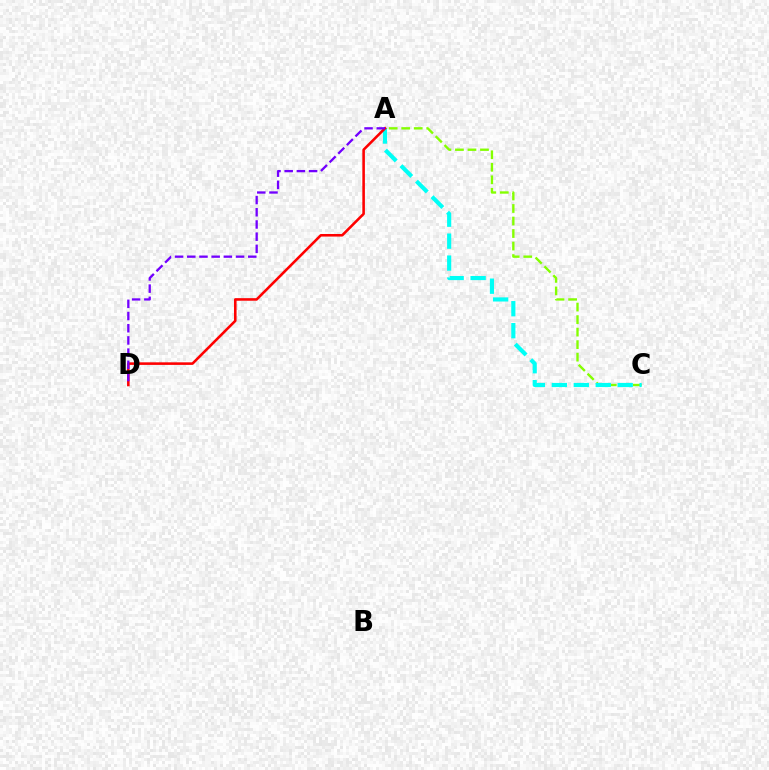{('A', 'C'): [{'color': '#84ff00', 'line_style': 'dashed', 'thickness': 1.7}, {'color': '#00fff6', 'line_style': 'dashed', 'thickness': 2.98}], ('A', 'D'): [{'color': '#ff0000', 'line_style': 'solid', 'thickness': 1.86}, {'color': '#7200ff', 'line_style': 'dashed', 'thickness': 1.66}]}